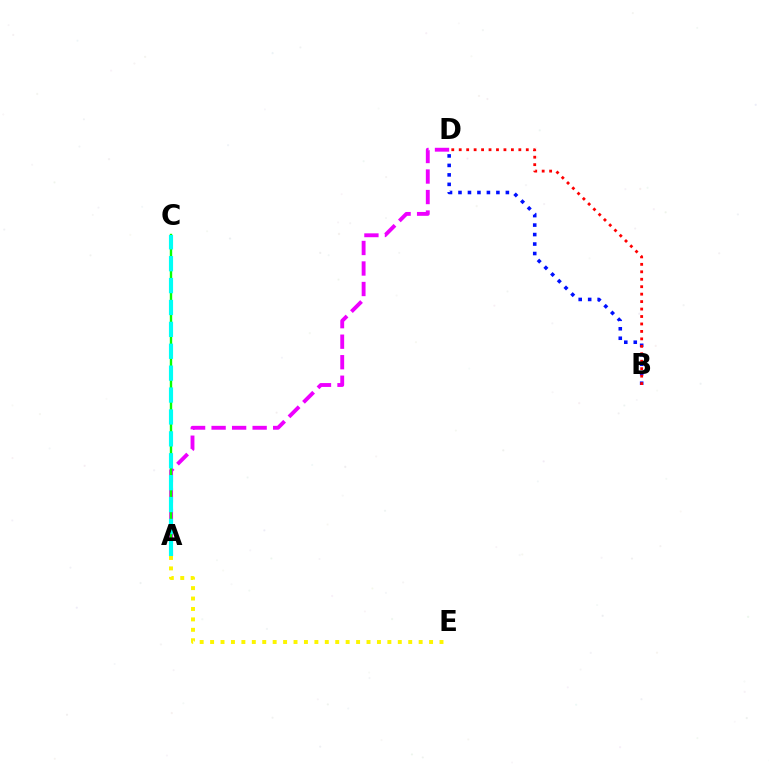{('B', 'D'): [{'color': '#0010ff', 'line_style': 'dotted', 'thickness': 2.58}, {'color': '#ff0000', 'line_style': 'dotted', 'thickness': 2.03}], ('A', 'D'): [{'color': '#ee00ff', 'line_style': 'dashed', 'thickness': 2.79}], ('A', 'C'): [{'color': '#08ff00', 'line_style': 'solid', 'thickness': 1.73}, {'color': '#00fff6', 'line_style': 'dashed', 'thickness': 2.97}], ('A', 'E'): [{'color': '#fcf500', 'line_style': 'dotted', 'thickness': 2.83}]}